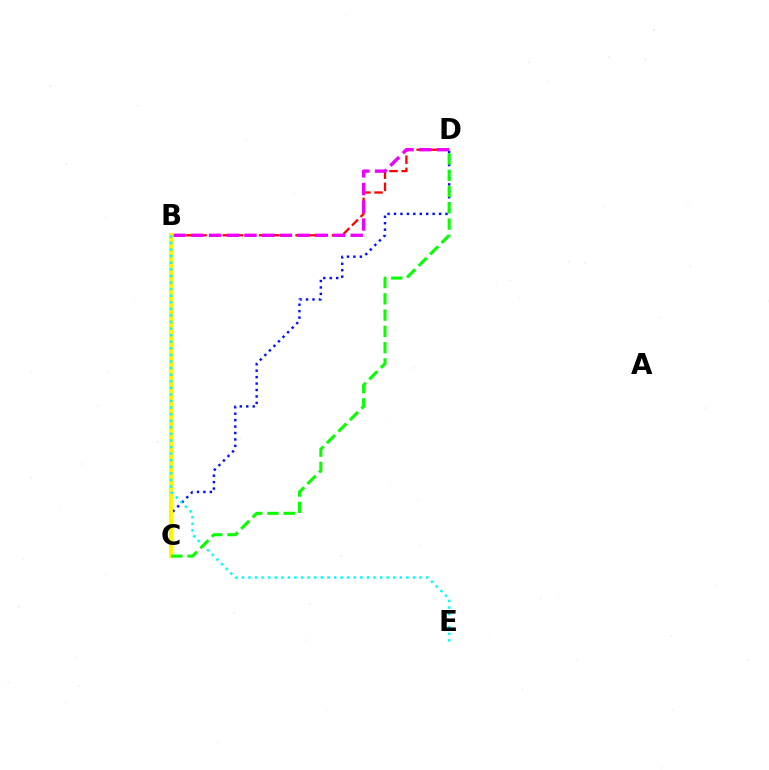{('B', 'D'): [{'color': '#ff0000', 'line_style': 'dashed', 'thickness': 1.65}, {'color': '#ee00ff', 'line_style': 'dashed', 'thickness': 2.4}], ('C', 'D'): [{'color': '#0010ff', 'line_style': 'dotted', 'thickness': 1.75}, {'color': '#08ff00', 'line_style': 'dashed', 'thickness': 2.21}], ('B', 'C'): [{'color': '#fcf500', 'line_style': 'solid', 'thickness': 2.98}], ('B', 'E'): [{'color': '#00fff6', 'line_style': 'dotted', 'thickness': 1.79}]}